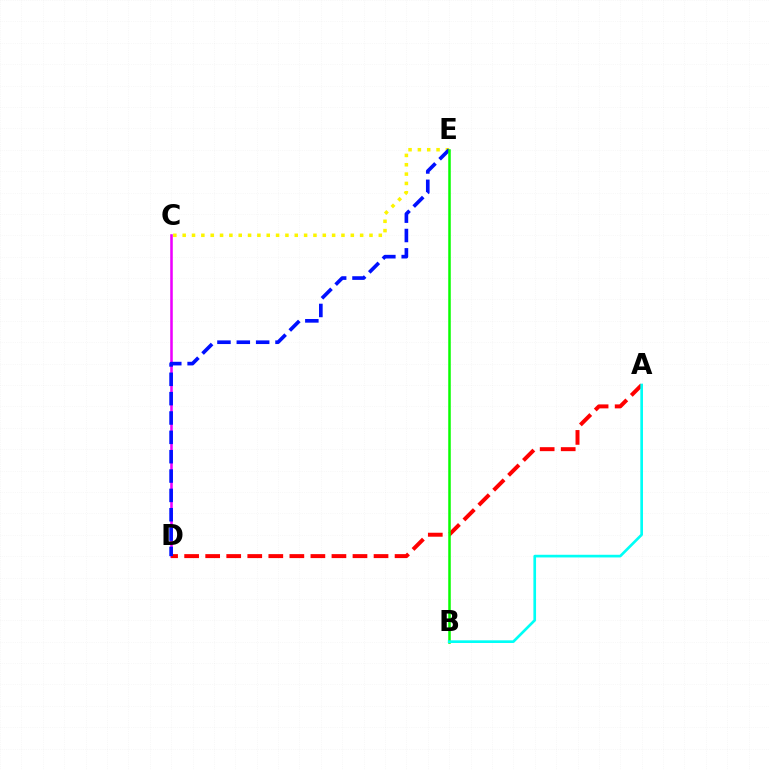{('C', 'D'): [{'color': '#ee00ff', 'line_style': 'solid', 'thickness': 1.84}], ('A', 'D'): [{'color': '#ff0000', 'line_style': 'dashed', 'thickness': 2.86}], ('C', 'E'): [{'color': '#fcf500', 'line_style': 'dotted', 'thickness': 2.54}], ('D', 'E'): [{'color': '#0010ff', 'line_style': 'dashed', 'thickness': 2.63}], ('B', 'E'): [{'color': '#08ff00', 'line_style': 'solid', 'thickness': 1.81}], ('A', 'B'): [{'color': '#00fff6', 'line_style': 'solid', 'thickness': 1.92}]}